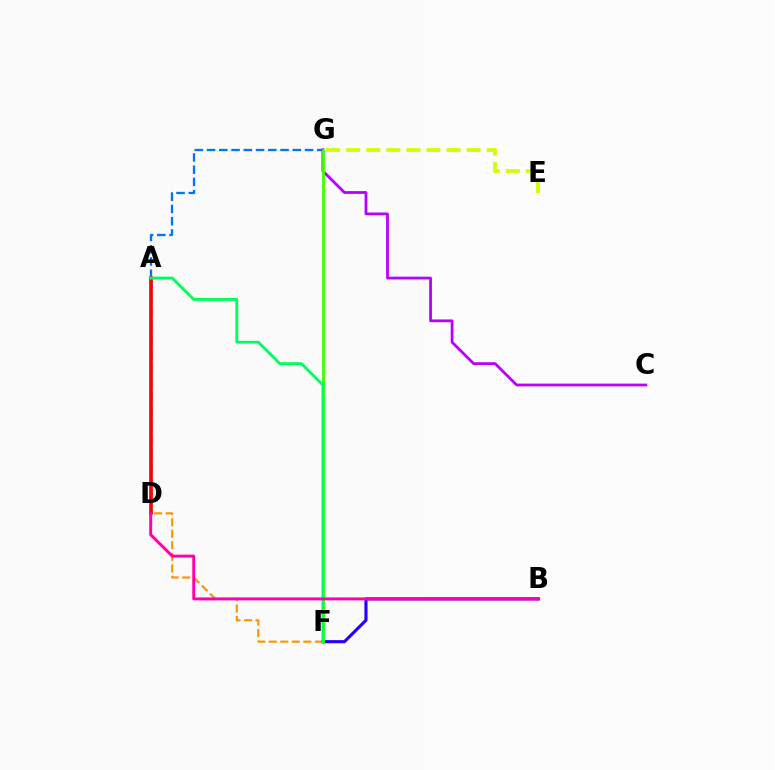{('A', 'G'): [{'color': '#0074ff', 'line_style': 'dashed', 'thickness': 1.66}], ('B', 'F'): [{'color': '#2500ff', 'line_style': 'solid', 'thickness': 2.24}], ('E', 'G'): [{'color': '#d1ff00', 'line_style': 'dashed', 'thickness': 2.73}], ('A', 'D'): [{'color': '#00fff6', 'line_style': 'dashed', 'thickness': 1.93}, {'color': '#ff0000', 'line_style': 'solid', 'thickness': 2.64}], ('D', 'F'): [{'color': '#ff9400', 'line_style': 'dashed', 'thickness': 1.57}], ('C', 'G'): [{'color': '#b900ff', 'line_style': 'solid', 'thickness': 2.0}], ('F', 'G'): [{'color': '#3dff00', 'line_style': 'solid', 'thickness': 2.01}], ('A', 'F'): [{'color': '#00ff5c', 'line_style': 'solid', 'thickness': 2.05}], ('B', 'D'): [{'color': '#ff00ac', 'line_style': 'solid', 'thickness': 2.12}]}